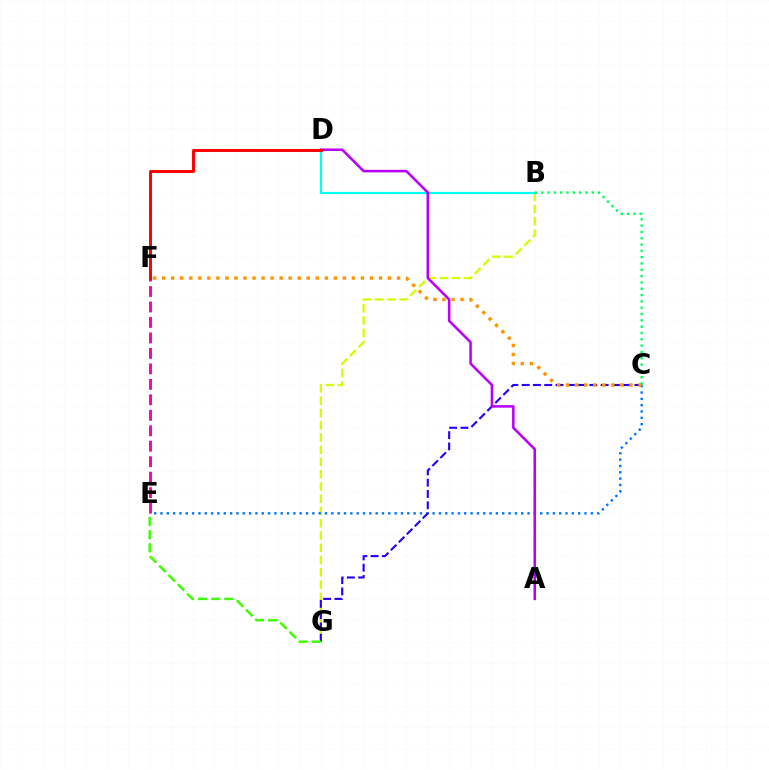{('B', 'G'): [{'color': '#d1ff00', 'line_style': 'dashed', 'thickness': 1.67}], ('C', 'E'): [{'color': '#0074ff', 'line_style': 'dotted', 'thickness': 1.72}], ('C', 'G'): [{'color': '#2500ff', 'line_style': 'dashed', 'thickness': 1.53}], ('E', 'F'): [{'color': '#ff00ac', 'line_style': 'dashed', 'thickness': 2.1}], ('C', 'F'): [{'color': '#ff9400', 'line_style': 'dotted', 'thickness': 2.46}], ('E', 'G'): [{'color': '#3dff00', 'line_style': 'dashed', 'thickness': 1.79}], ('B', 'D'): [{'color': '#00fff6', 'line_style': 'solid', 'thickness': 1.59}], ('B', 'C'): [{'color': '#00ff5c', 'line_style': 'dotted', 'thickness': 1.72}], ('A', 'D'): [{'color': '#b900ff', 'line_style': 'solid', 'thickness': 1.83}], ('D', 'F'): [{'color': '#ff0000', 'line_style': 'solid', 'thickness': 2.12}]}